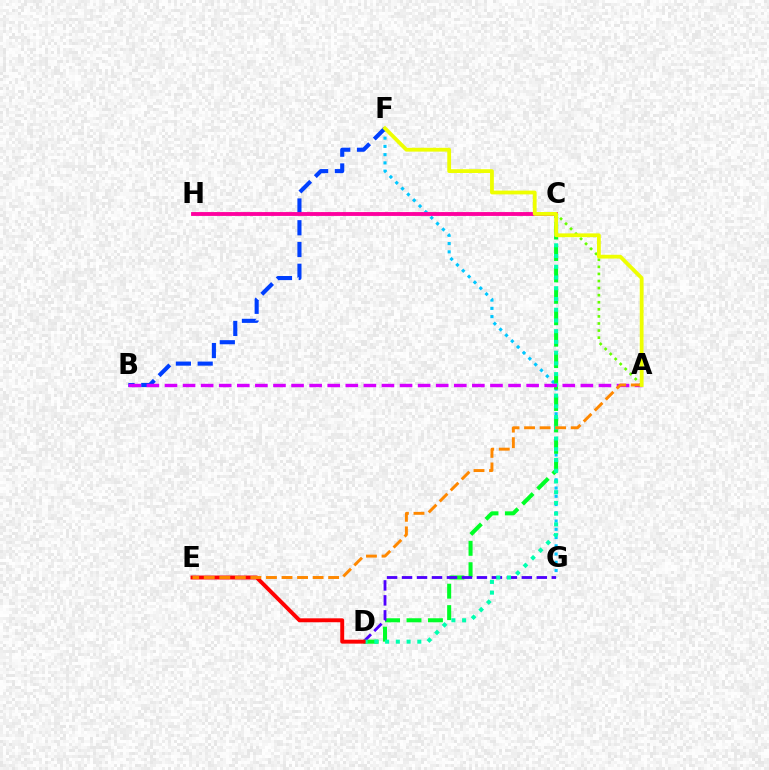{('F', 'G'): [{'color': '#00c7ff', 'line_style': 'dotted', 'thickness': 2.24}], ('C', 'D'): [{'color': '#00ff27', 'line_style': 'dashed', 'thickness': 2.91}, {'color': '#00ffaf', 'line_style': 'dotted', 'thickness': 2.92}], ('D', 'G'): [{'color': '#4f00ff', 'line_style': 'dashed', 'thickness': 2.03}], ('B', 'F'): [{'color': '#003fff', 'line_style': 'dashed', 'thickness': 2.96}], ('A', 'B'): [{'color': '#d600ff', 'line_style': 'dashed', 'thickness': 2.46}], ('D', 'E'): [{'color': '#ff0000', 'line_style': 'solid', 'thickness': 2.83}], ('A', 'H'): [{'color': '#66ff00', 'line_style': 'dotted', 'thickness': 1.92}], ('A', 'E'): [{'color': '#ff8800', 'line_style': 'dashed', 'thickness': 2.11}], ('C', 'H'): [{'color': '#ff00a0', 'line_style': 'solid', 'thickness': 2.77}], ('A', 'F'): [{'color': '#eeff00', 'line_style': 'solid', 'thickness': 2.73}]}